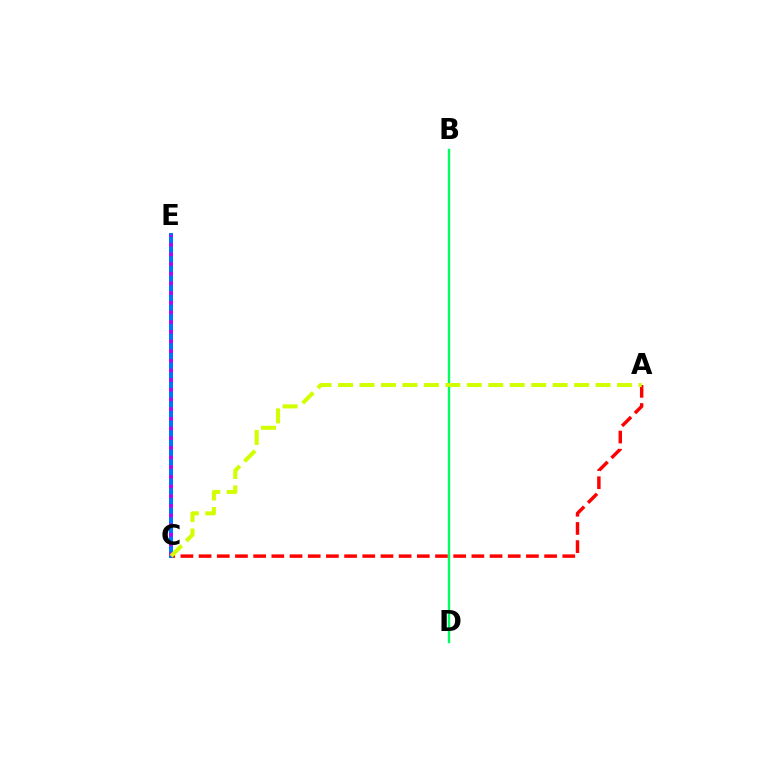{('A', 'C'): [{'color': '#ff0000', 'line_style': 'dashed', 'thickness': 2.47}, {'color': '#d1ff00', 'line_style': 'dashed', 'thickness': 2.92}], ('C', 'E'): [{'color': '#0074ff', 'line_style': 'solid', 'thickness': 2.86}, {'color': '#b900ff', 'line_style': 'dotted', 'thickness': 2.63}], ('B', 'D'): [{'color': '#00ff5c', 'line_style': 'solid', 'thickness': 1.69}]}